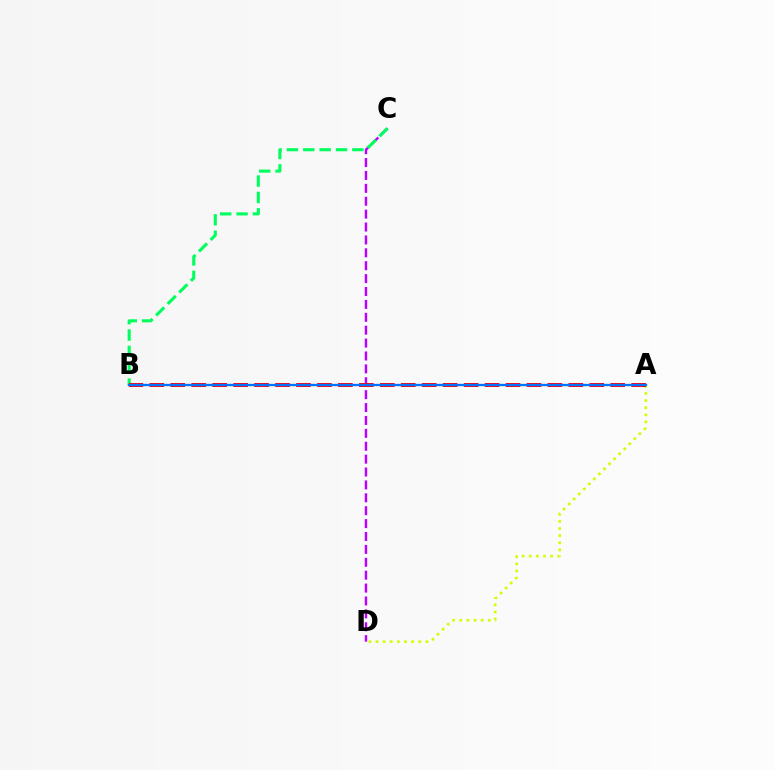{('C', 'D'): [{'color': '#b900ff', 'line_style': 'dashed', 'thickness': 1.75}], ('A', 'D'): [{'color': '#d1ff00', 'line_style': 'dotted', 'thickness': 1.94}], ('B', 'C'): [{'color': '#00ff5c', 'line_style': 'dashed', 'thickness': 2.22}], ('A', 'B'): [{'color': '#ff0000', 'line_style': 'dashed', 'thickness': 2.85}, {'color': '#0074ff', 'line_style': 'solid', 'thickness': 1.68}]}